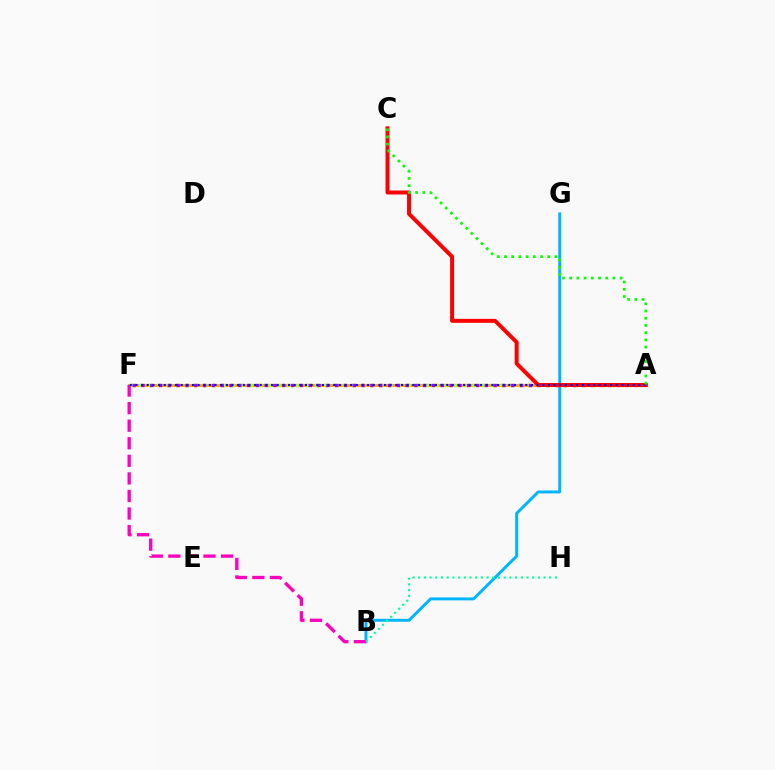{('B', 'G'): [{'color': '#00b5ff', 'line_style': 'solid', 'thickness': 2.13}], ('A', 'F'): [{'color': '#ffa500', 'line_style': 'solid', 'thickness': 2.22}, {'color': '#b3ff00', 'line_style': 'dotted', 'thickness': 2.52}, {'color': '#9b00ff', 'line_style': 'dotted', 'thickness': 2.39}, {'color': '#0010ff', 'line_style': 'dotted', 'thickness': 1.53}], ('A', 'C'): [{'color': '#ff0000', 'line_style': 'solid', 'thickness': 2.85}, {'color': '#08ff00', 'line_style': 'dotted', 'thickness': 1.96}], ('B', 'F'): [{'color': '#ff00bd', 'line_style': 'dashed', 'thickness': 2.39}], ('B', 'H'): [{'color': '#00ff9d', 'line_style': 'dotted', 'thickness': 1.55}]}